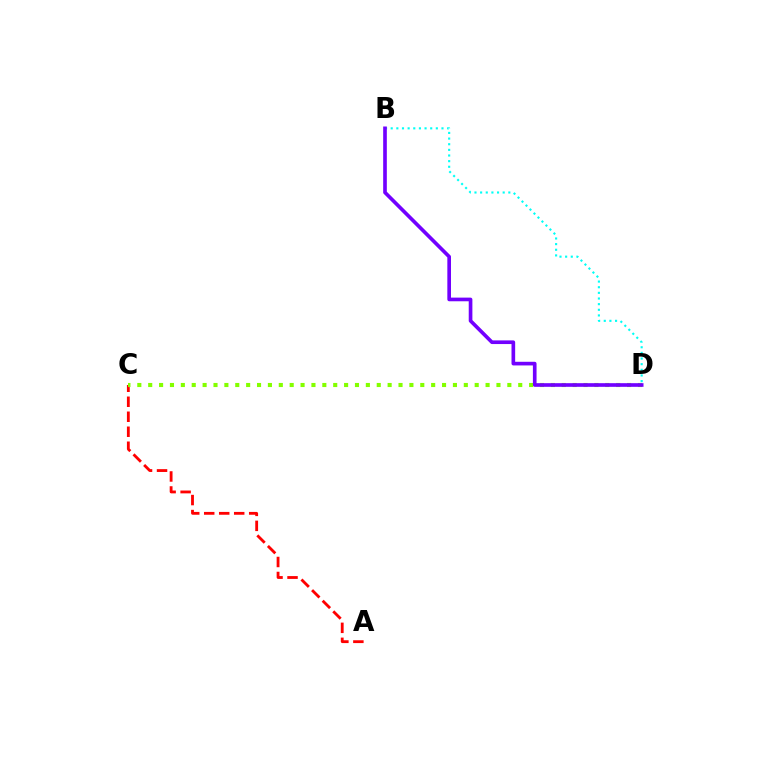{('A', 'C'): [{'color': '#ff0000', 'line_style': 'dashed', 'thickness': 2.04}], ('C', 'D'): [{'color': '#84ff00', 'line_style': 'dotted', 'thickness': 2.96}], ('B', 'D'): [{'color': '#00fff6', 'line_style': 'dotted', 'thickness': 1.53}, {'color': '#7200ff', 'line_style': 'solid', 'thickness': 2.63}]}